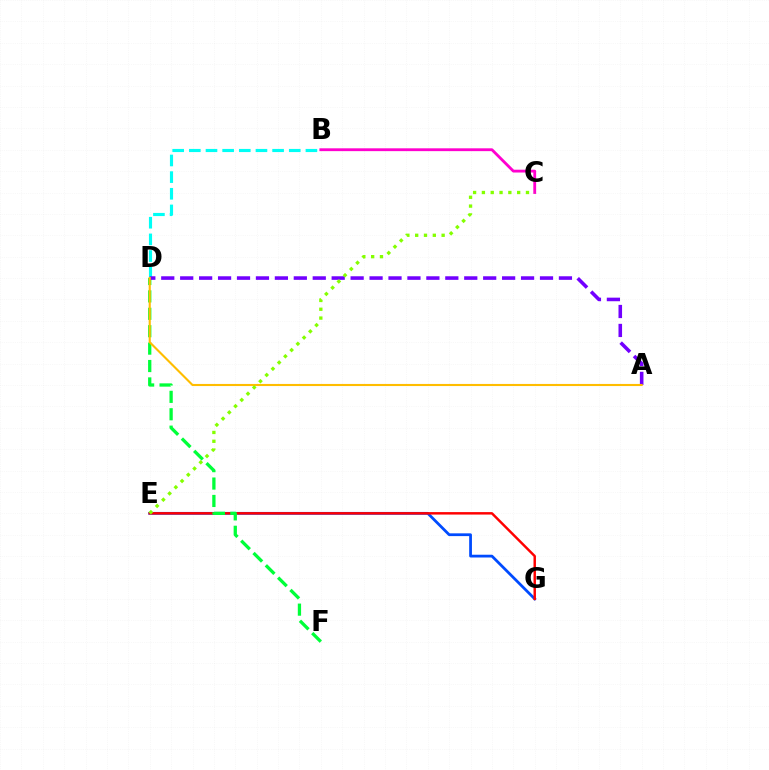{('B', 'C'): [{'color': '#ff00cf', 'line_style': 'solid', 'thickness': 2.03}], ('E', 'G'): [{'color': '#004bff', 'line_style': 'solid', 'thickness': 1.99}, {'color': '#ff0000', 'line_style': 'solid', 'thickness': 1.77}], ('B', 'D'): [{'color': '#00fff6', 'line_style': 'dashed', 'thickness': 2.26}], ('D', 'F'): [{'color': '#00ff39', 'line_style': 'dashed', 'thickness': 2.36}], ('A', 'D'): [{'color': '#7200ff', 'line_style': 'dashed', 'thickness': 2.57}, {'color': '#ffbd00', 'line_style': 'solid', 'thickness': 1.52}], ('C', 'E'): [{'color': '#84ff00', 'line_style': 'dotted', 'thickness': 2.4}]}